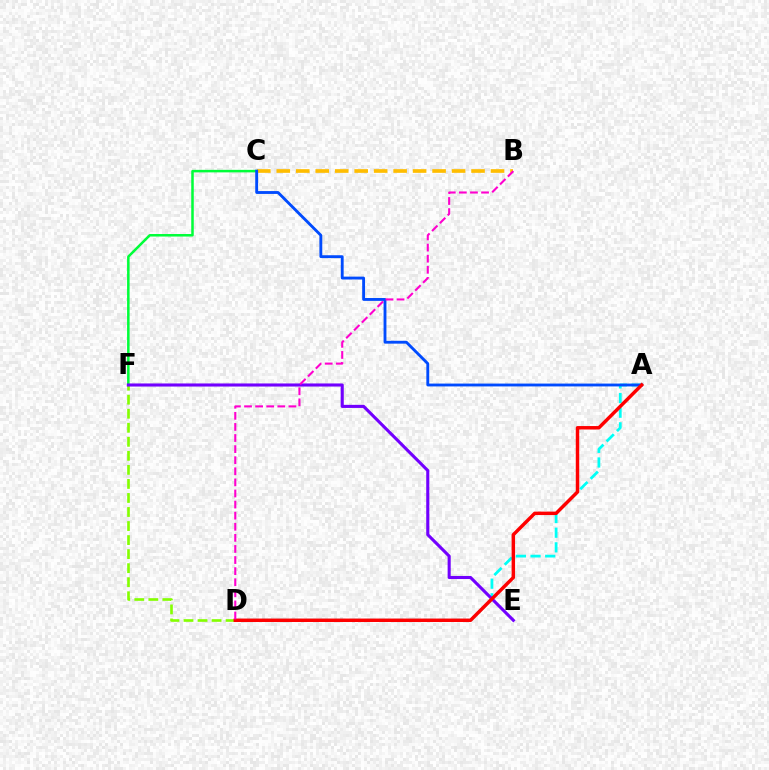{('C', 'F'): [{'color': '#00ff39', 'line_style': 'solid', 'thickness': 1.82}], ('D', 'F'): [{'color': '#84ff00', 'line_style': 'dashed', 'thickness': 1.91}], ('B', 'C'): [{'color': '#ffbd00', 'line_style': 'dashed', 'thickness': 2.65}], ('A', 'D'): [{'color': '#00fff6', 'line_style': 'dashed', 'thickness': 1.99}, {'color': '#ff0000', 'line_style': 'solid', 'thickness': 2.49}], ('E', 'F'): [{'color': '#7200ff', 'line_style': 'solid', 'thickness': 2.22}], ('A', 'C'): [{'color': '#004bff', 'line_style': 'solid', 'thickness': 2.06}], ('B', 'D'): [{'color': '#ff00cf', 'line_style': 'dashed', 'thickness': 1.51}]}